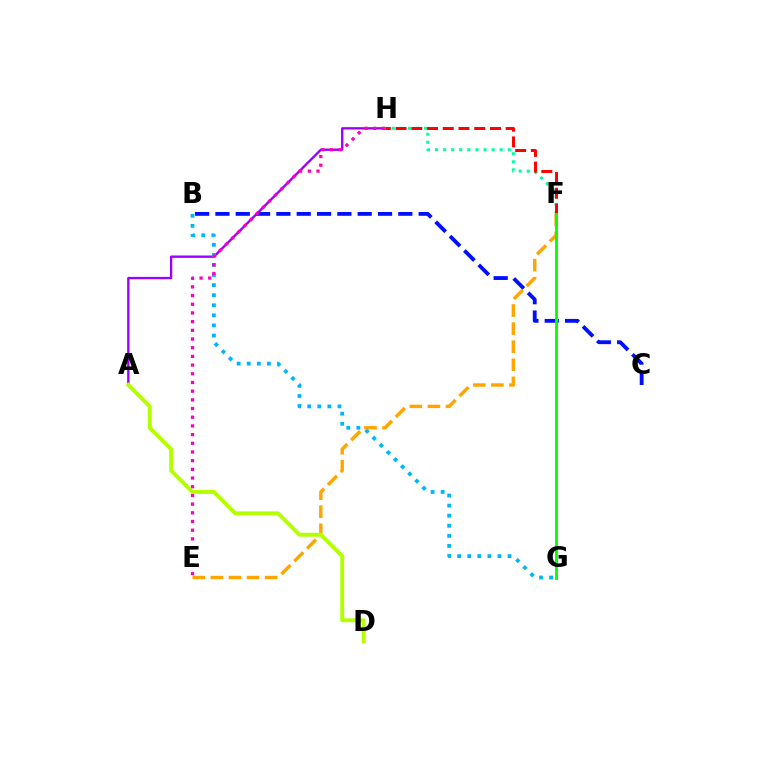{('B', 'C'): [{'color': '#0010ff', 'line_style': 'dashed', 'thickness': 2.76}], ('A', 'H'): [{'color': '#9b00ff', 'line_style': 'solid', 'thickness': 1.7}], ('B', 'G'): [{'color': '#00b5ff', 'line_style': 'dotted', 'thickness': 2.74}], ('F', 'H'): [{'color': '#00ff9d', 'line_style': 'dotted', 'thickness': 2.2}, {'color': '#ff0000', 'line_style': 'dashed', 'thickness': 2.14}], ('E', 'H'): [{'color': '#ff00bd', 'line_style': 'dotted', 'thickness': 2.36}], ('E', 'F'): [{'color': '#ffa500', 'line_style': 'dashed', 'thickness': 2.46}], ('A', 'D'): [{'color': '#b3ff00', 'line_style': 'solid', 'thickness': 2.82}], ('F', 'G'): [{'color': '#08ff00', 'line_style': 'solid', 'thickness': 2.08}]}